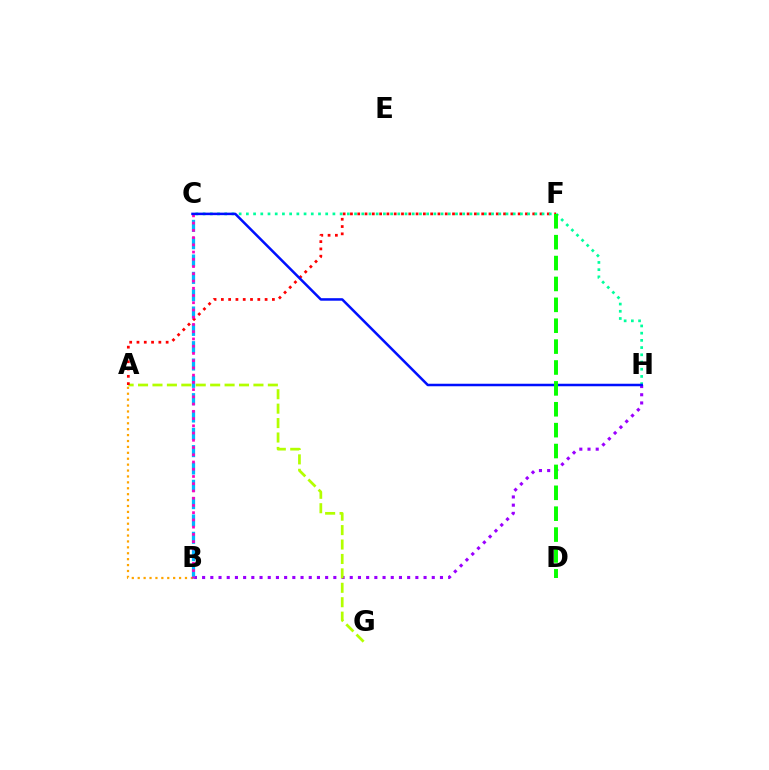{('A', 'B'): [{'color': '#ffa500', 'line_style': 'dotted', 'thickness': 1.61}], ('B', 'H'): [{'color': '#9b00ff', 'line_style': 'dotted', 'thickness': 2.23}], ('B', 'C'): [{'color': '#00b5ff', 'line_style': 'dashed', 'thickness': 2.35}, {'color': '#ff00bd', 'line_style': 'dotted', 'thickness': 1.97}], ('A', 'G'): [{'color': '#b3ff00', 'line_style': 'dashed', 'thickness': 1.96}], ('A', 'F'): [{'color': '#ff0000', 'line_style': 'dotted', 'thickness': 1.98}], ('C', 'H'): [{'color': '#00ff9d', 'line_style': 'dotted', 'thickness': 1.96}, {'color': '#0010ff', 'line_style': 'solid', 'thickness': 1.81}], ('D', 'F'): [{'color': '#08ff00', 'line_style': 'dashed', 'thickness': 2.84}]}